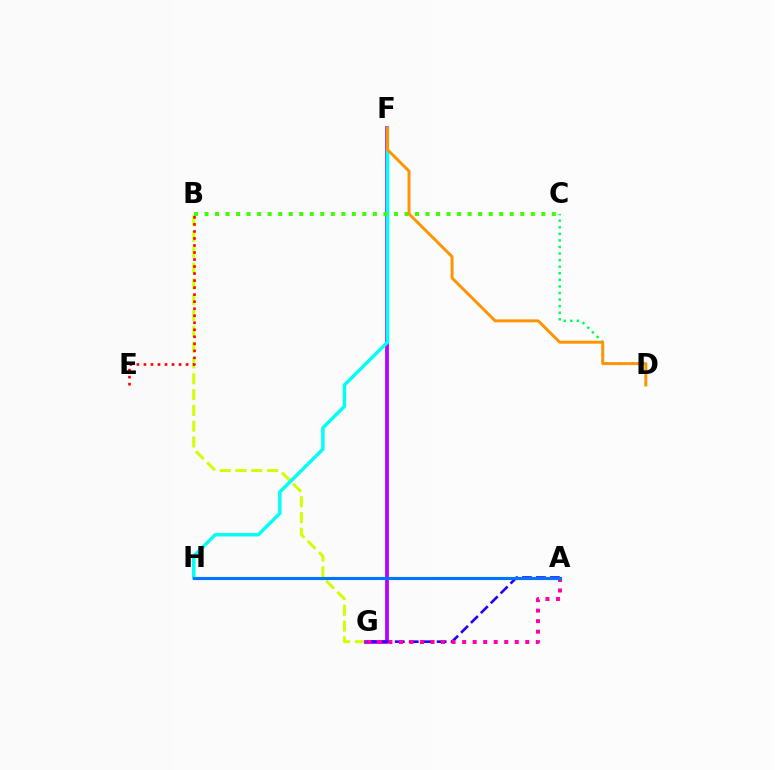{('B', 'G'): [{'color': '#d1ff00', 'line_style': 'dashed', 'thickness': 2.15}], ('F', 'G'): [{'color': '#b900ff', 'line_style': 'solid', 'thickness': 2.71}], ('F', 'H'): [{'color': '#00fff6', 'line_style': 'solid', 'thickness': 2.49}], ('B', 'E'): [{'color': '#ff0000', 'line_style': 'dotted', 'thickness': 1.91}], ('A', 'G'): [{'color': '#2500ff', 'line_style': 'dashed', 'thickness': 1.9}, {'color': '#ff00ac', 'line_style': 'dotted', 'thickness': 2.86}], ('C', 'D'): [{'color': '#00ff5c', 'line_style': 'dotted', 'thickness': 1.79}], ('B', 'C'): [{'color': '#3dff00', 'line_style': 'dotted', 'thickness': 2.86}], ('A', 'H'): [{'color': '#0074ff', 'line_style': 'solid', 'thickness': 2.26}], ('D', 'F'): [{'color': '#ff9400', 'line_style': 'solid', 'thickness': 2.12}]}